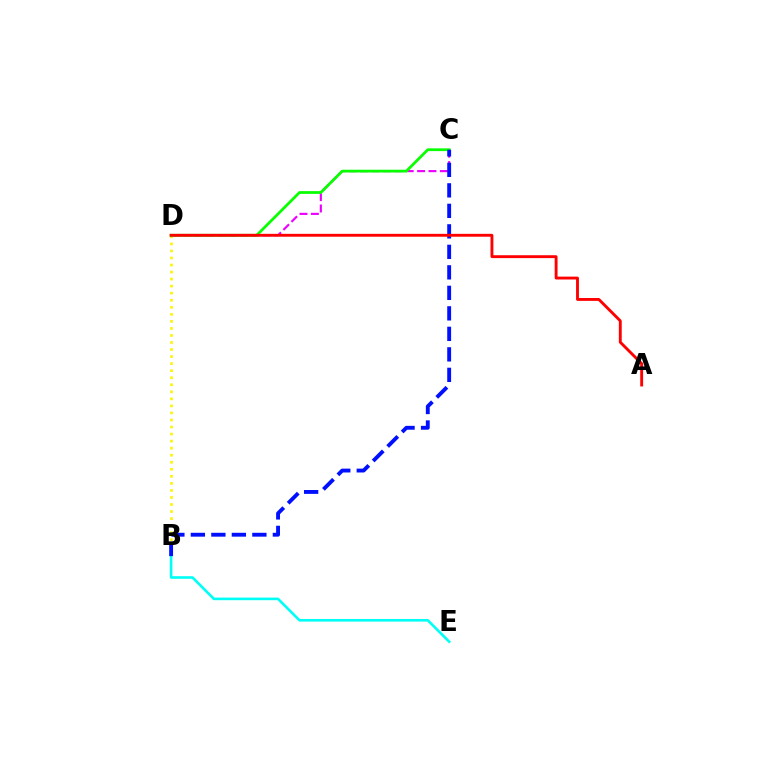{('C', 'D'): [{'color': '#ee00ff', 'line_style': 'dashed', 'thickness': 1.54}, {'color': '#08ff00', 'line_style': 'solid', 'thickness': 1.99}], ('B', 'D'): [{'color': '#fcf500', 'line_style': 'dotted', 'thickness': 1.91}], ('B', 'E'): [{'color': '#00fff6', 'line_style': 'solid', 'thickness': 1.88}], ('B', 'C'): [{'color': '#0010ff', 'line_style': 'dashed', 'thickness': 2.78}], ('A', 'D'): [{'color': '#ff0000', 'line_style': 'solid', 'thickness': 2.07}]}